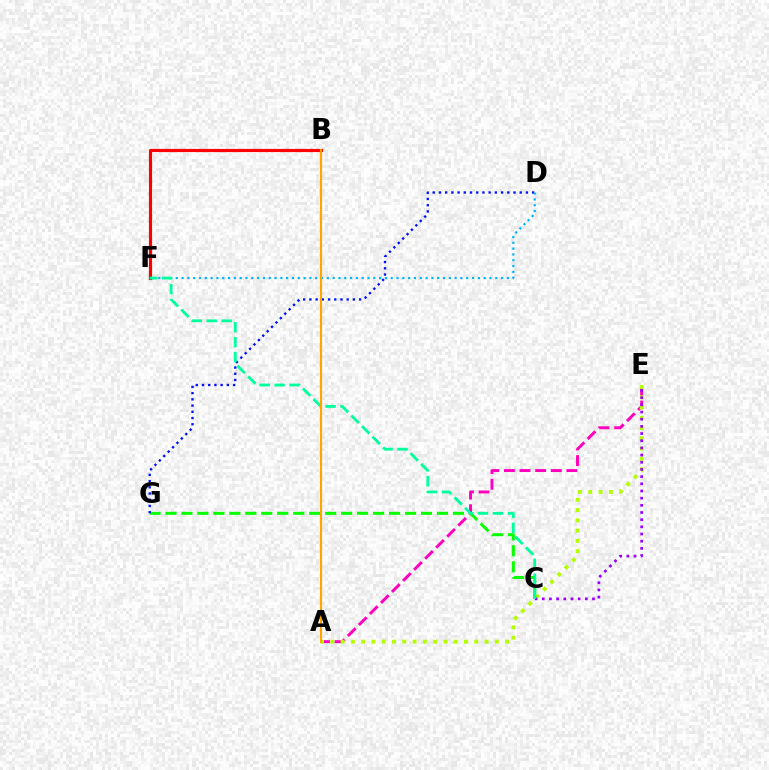{('A', 'E'): [{'color': '#ff00bd', 'line_style': 'dashed', 'thickness': 2.12}, {'color': '#b3ff00', 'line_style': 'dotted', 'thickness': 2.79}], ('C', 'G'): [{'color': '#08ff00', 'line_style': 'dashed', 'thickness': 2.17}], ('C', 'E'): [{'color': '#9b00ff', 'line_style': 'dotted', 'thickness': 1.95}], ('D', 'G'): [{'color': '#0010ff', 'line_style': 'dotted', 'thickness': 1.69}], ('D', 'F'): [{'color': '#00b5ff', 'line_style': 'dotted', 'thickness': 1.58}], ('B', 'F'): [{'color': '#ff0000', 'line_style': 'solid', 'thickness': 2.26}], ('C', 'F'): [{'color': '#00ff9d', 'line_style': 'dashed', 'thickness': 2.03}], ('A', 'B'): [{'color': '#ffa500', 'line_style': 'solid', 'thickness': 1.55}]}